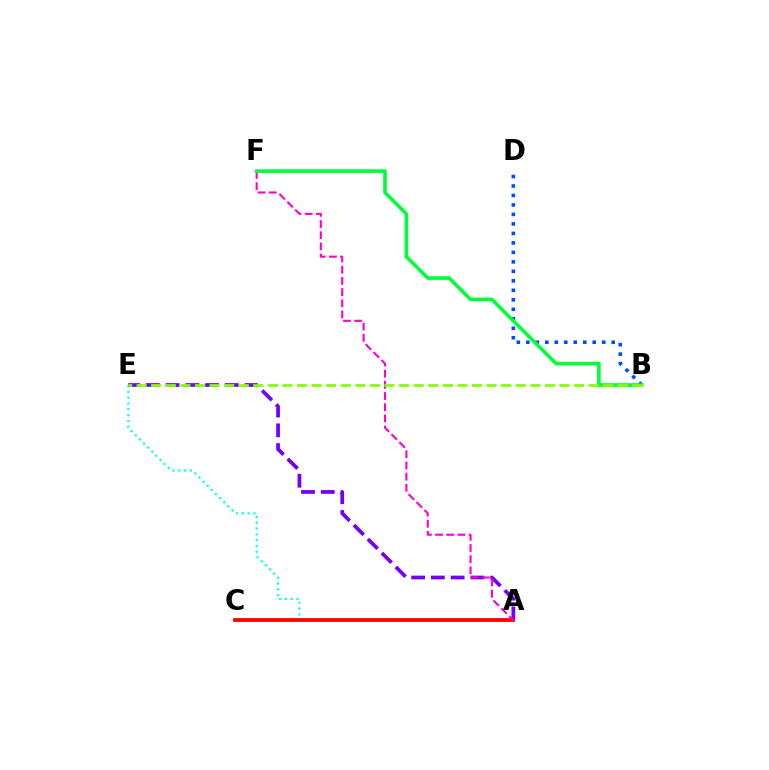{('A', 'E'): [{'color': '#00fff6', 'line_style': 'dotted', 'thickness': 1.58}, {'color': '#7200ff', 'line_style': 'dashed', 'thickness': 2.68}], ('B', 'D'): [{'color': '#004bff', 'line_style': 'dotted', 'thickness': 2.58}], ('A', 'C'): [{'color': '#ffbd00', 'line_style': 'dotted', 'thickness': 2.1}, {'color': '#ff0000', 'line_style': 'solid', 'thickness': 2.71}], ('A', 'F'): [{'color': '#ff00cf', 'line_style': 'dashed', 'thickness': 1.52}], ('B', 'F'): [{'color': '#00ff39', 'line_style': 'solid', 'thickness': 2.6}], ('B', 'E'): [{'color': '#84ff00', 'line_style': 'dashed', 'thickness': 1.98}]}